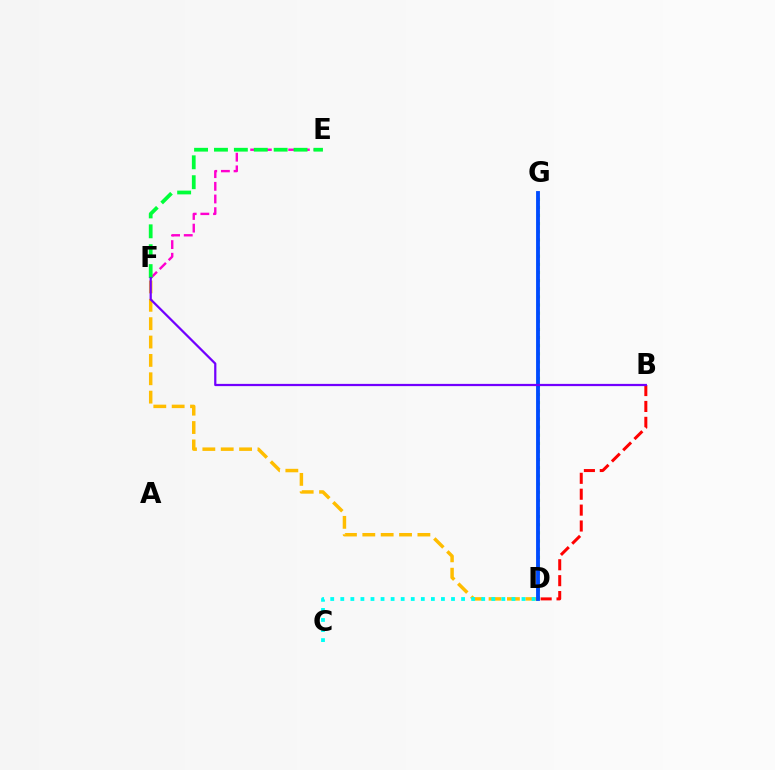{('D', 'F'): [{'color': '#ffbd00', 'line_style': 'dashed', 'thickness': 2.49}], ('B', 'D'): [{'color': '#ff0000', 'line_style': 'dashed', 'thickness': 2.16}], ('D', 'G'): [{'color': '#84ff00', 'line_style': 'dotted', 'thickness': 2.21}, {'color': '#004bff', 'line_style': 'solid', 'thickness': 2.77}], ('C', 'D'): [{'color': '#00fff6', 'line_style': 'dotted', 'thickness': 2.73}], ('E', 'F'): [{'color': '#ff00cf', 'line_style': 'dashed', 'thickness': 1.72}, {'color': '#00ff39', 'line_style': 'dashed', 'thickness': 2.7}], ('B', 'F'): [{'color': '#7200ff', 'line_style': 'solid', 'thickness': 1.61}]}